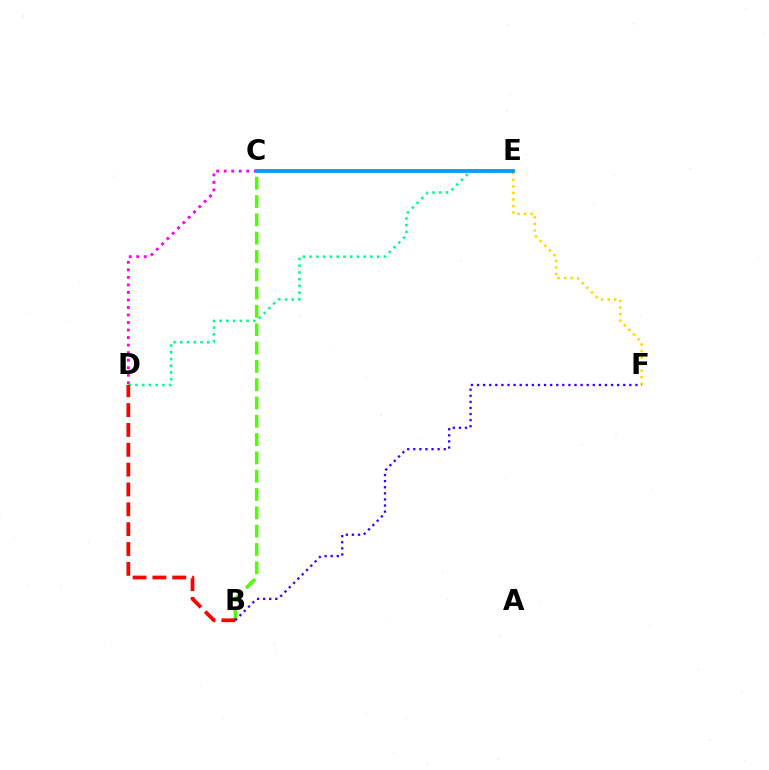{('D', 'E'): [{'color': '#00ff86', 'line_style': 'dotted', 'thickness': 1.83}], ('E', 'F'): [{'color': '#ffd500', 'line_style': 'dotted', 'thickness': 1.78}], ('C', 'D'): [{'color': '#ff00ed', 'line_style': 'dotted', 'thickness': 2.04}], ('B', 'C'): [{'color': '#4fff00', 'line_style': 'dashed', 'thickness': 2.49}], ('B', 'D'): [{'color': '#ff0000', 'line_style': 'dashed', 'thickness': 2.7}], ('B', 'F'): [{'color': '#3700ff', 'line_style': 'dotted', 'thickness': 1.66}], ('C', 'E'): [{'color': '#009eff', 'line_style': 'solid', 'thickness': 2.77}]}